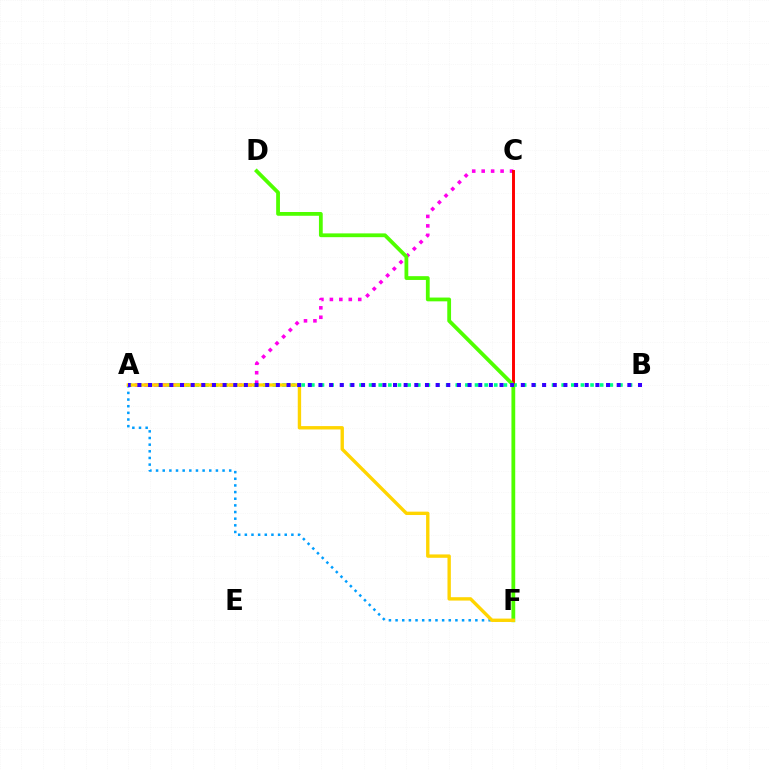{('A', 'B'): [{'color': '#00ff86', 'line_style': 'dotted', 'thickness': 2.62}, {'color': '#3700ff', 'line_style': 'dotted', 'thickness': 2.89}], ('A', 'C'): [{'color': '#ff00ed', 'line_style': 'dotted', 'thickness': 2.57}], ('C', 'F'): [{'color': '#ff0000', 'line_style': 'solid', 'thickness': 2.12}], ('A', 'F'): [{'color': '#009eff', 'line_style': 'dotted', 'thickness': 1.81}, {'color': '#ffd500', 'line_style': 'solid', 'thickness': 2.43}], ('D', 'F'): [{'color': '#4fff00', 'line_style': 'solid', 'thickness': 2.73}]}